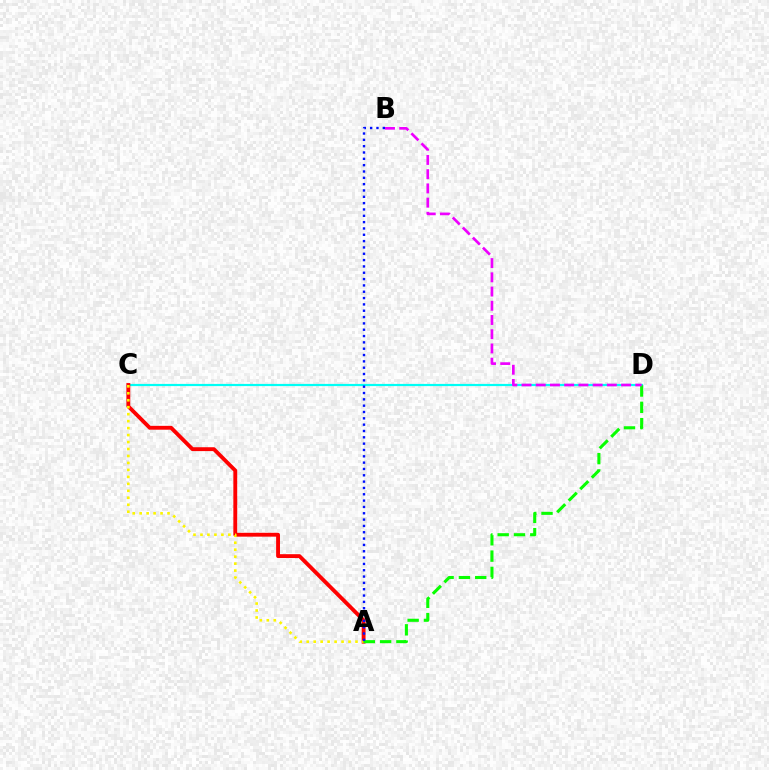{('C', 'D'): [{'color': '#00fff6', 'line_style': 'solid', 'thickness': 1.58}], ('A', 'C'): [{'color': '#ff0000', 'line_style': 'solid', 'thickness': 2.78}, {'color': '#fcf500', 'line_style': 'dotted', 'thickness': 1.89}], ('A', 'D'): [{'color': '#08ff00', 'line_style': 'dashed', 'thickness': 2.22}], ('A', 'B'): [{'color': '#0010ff', 'line_style': 'dotted', 'thickness': 1.72}], ('B', 'D'): [{'color': '#ee00ff', 'line_style': 'dashed', 'thickness': 1.93}]}